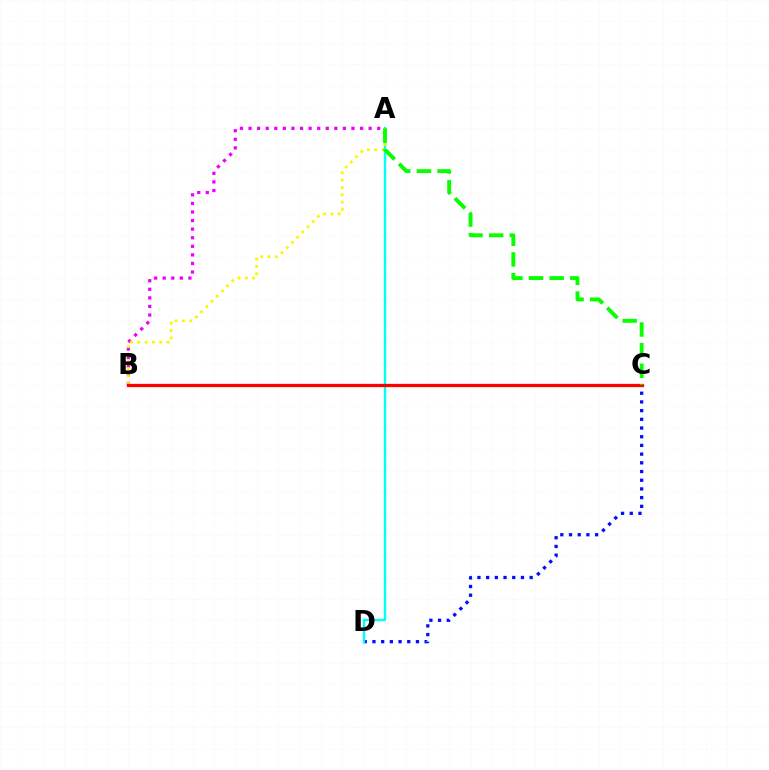{('A', 'B'): [{'color': '#ee00ff', 'line_style': 'dotted', 'thickness': 2.33}, {'color': '#fcf500', 'line_style': 'dotted', 'thickness': 1.99}], ('C', 'D'): [{'color': '#0010ff', 'line_style': 'dotted', 'thickness': 2.36}], ('A', 'D'): [{'color': '#00fff6', 'line_style': 'solid', 'thickness': 1.71}], ('B', 'C'): [{'color': '#ff0000', 'line_style': 'solid', 'thickness': 2.36}], ('A', 'C'): [{'color': '#08ff00', 'line_style': 'dashed', 'thickness': 2.81}]}